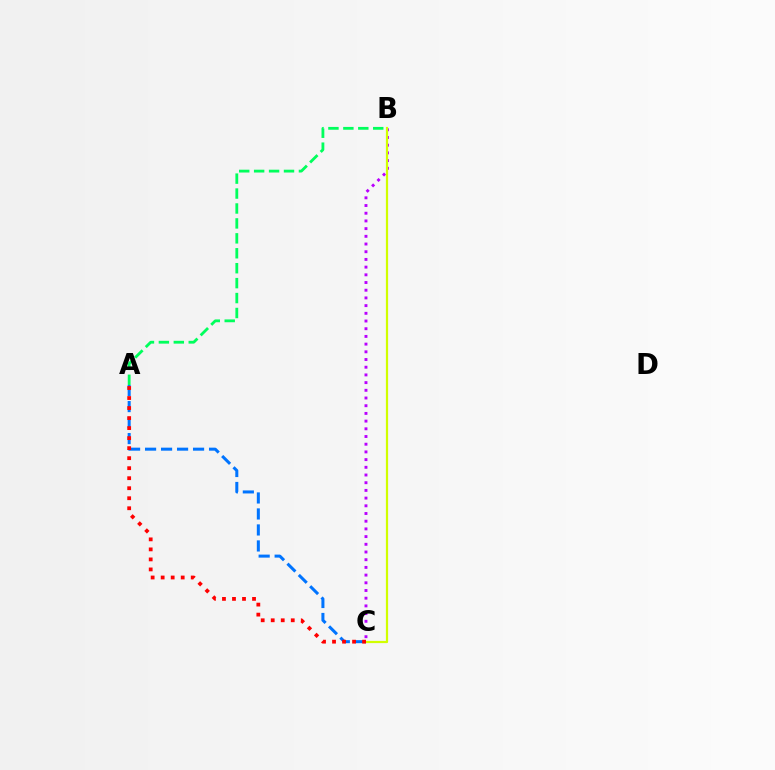{('B', 'C'): [{'color': '#b900ff', 'line_style': 'dotted', 'thickness': 2.09}, {'color': '#d1ff00', 'line_style': 'solid', 'thickness': 1.59}], ('A', 'C'): [{'color': '#0074ff', 'line_style': 'dashed', 'thickness': 2.17}, {'color': '#ff0000', 'line_style': 'dotted', 'thickness': 2.72}], ('A', 'B'): [{'color': '#00ff5c', 'line_style': 'dashed', 'thickness': 2.03}]}